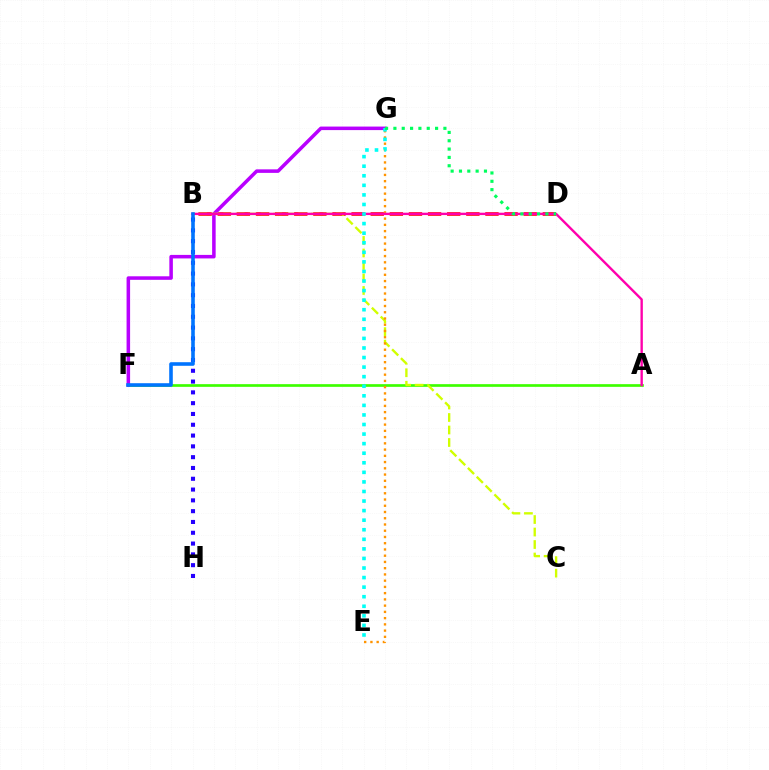{('B', 'D'): [{'color': '#ff0000', 'line_style': 'dashed', 'thickness': 2.6}], ('A', 'F'): [{'color': '#3dff00', 'line_style': 'solid', 'thickness': 1.93}], ('F', 'G'): [{'color': '#b900ff', 'line_style': 'solid', 'thickness': 2.54}], ('B', 'C'): [{'color': '#d1ff00', 'line_style': 'dashed', 'thickness': 1.7}], ('E', 'G'): [{'color': '#ff9400', 'line_style': 'dotted', 'thickness': 1.7}, {'color': '#00fff6', 'line_style': 'dotted', 'thickness': 2.6}], ('A', 'B'): [{'color': '#ff00ac', 'line_style': 'solid', 'thickness': 1.71}], ('B', 'H'): [{'color': '#2500ff', 'line_style': 'dotted', 'thickness': 2.93}], ('D', 'G'): [{'color': '#00ff5c', 'line_style': 'dotted', 'thickness': 2.26}], ('B', 'F'): [{'color': '#0074ff', 'line_style': 'solid', 'thickness': 2.58}]}